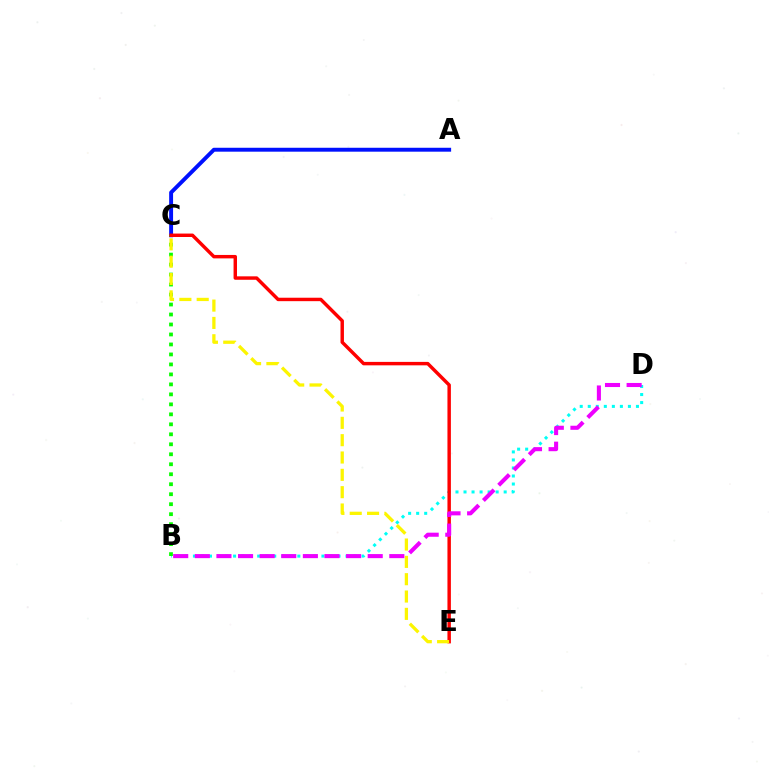{('A', 'C'): [{'color': '#0010ff', 'line_style': 'solid', 'thickness': 2.82}], ('B', 'D'): [{'color': '#00fff6', 'line_style': 'dotted', 'thickness': 2.18}, {'color': '#ee00ff', 'line_style': 'dashed', 'thickness': 2.94}], ('B', 'C'): [{'color': '#08ff00', 'line_style': 'dotted', 'thickness': 2.71}], ('C', 'E'): [{'color': '#ff0000', 'line_style': 'solid', 'thickness': 2.48}, {'color': '#fcf500', 'line_style': 'dashed', 'thickness': 2.35}]}